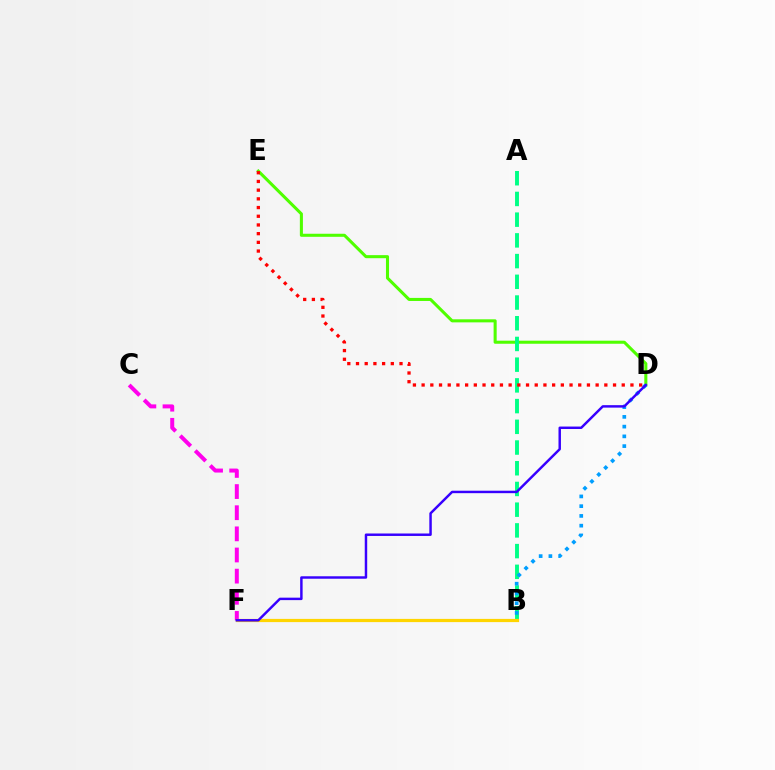{('D', 'E'): [{'color': '#4fff00', 'line_style': 'solid', 'thickness': 2.2}, {'color': '#ff0000', 'line_style': 'dotted', 'thickness': 2.36}], ('C', 'F'): [{'color': '#ff00ed', 'line_style': 'dashed', 'thickness': 2.87}], ('A', 'B'): [{'color': '#00ff86', 'line_style': 'dashed', 'thickness': 2.81}], ('B', 'D'): [{'color': '#009eff', 'line_style': 'dotted', 'thickness': 2.65}], ('B', 'F'): [{'color': '#ffd500', 'line_style': 'solid', 'thickness': 2.31}], ('D', 'F'): [{'color': '#3700ff', 'line_style': 'solid', 'thickness': 1.77}]}